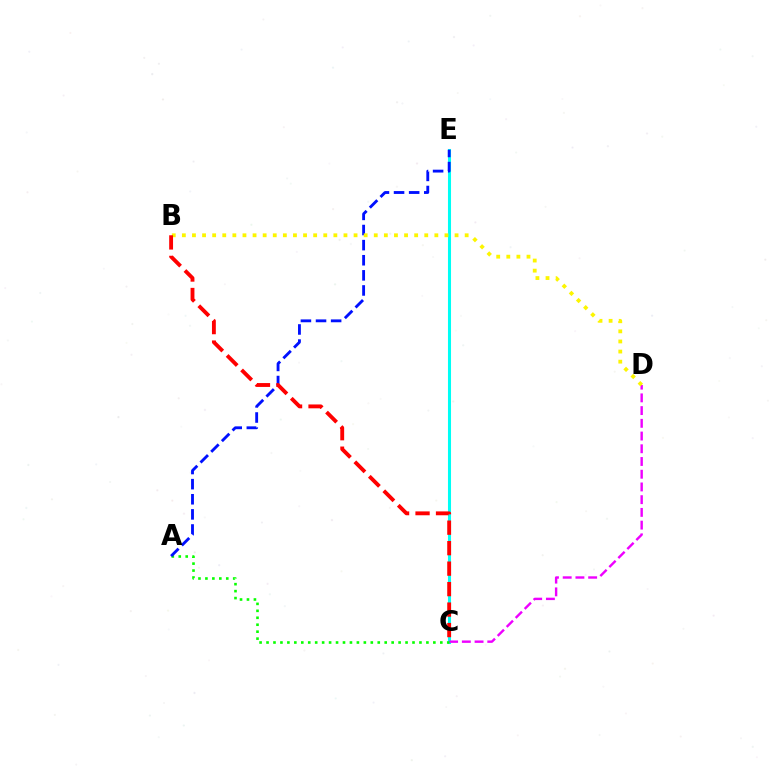{('C', 'E'): [{'color': '#00fff6', 'line_style': 'solid', 'thickness': 2.2}], ('C', 'D'): [{'color': '#ee00ff', 'line_style': 'dashed', 'thickness': 1.73}], ('A', 'C'): [{'color': '#08ff00', 'line_style': 'dotted', 'thickness': 1.89}], ('A', 'E'): [{'color': '#0010ff', 'line_style': 'dashed', 'thickness': 2.05}], ('B', 'D'): [{'color': '#fcf500', 'line_style': 'dotted', 'thickness': 2.74}], ('B', 'C'): [{'color': '#ff0000', 'line_style': 'dashed', 'thickness': 2.78}]}